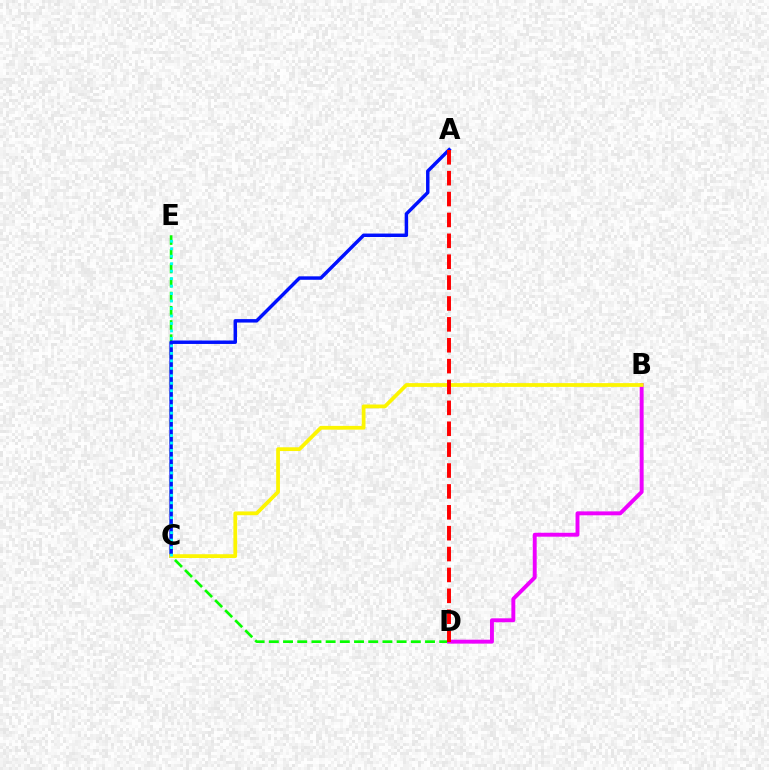{('D', 'E'): [{'color': '#08ff00', 'line_style': 'dashed', 'thickness': 1.93}], ('A', 'C'): [{'color': '#0010ff', 'line_style': 'solid', 'thickness': 2.49}], ('B', 'D'): [{'color': '#ee00ff', 'line_style': 'solid', 'thickness': 2.82}], ('B', 'C'): [{'color': '#fcf500', 'line_style': 'solid', 'thickness': 2.71}], ('C', 'E'): [{'color': '#00fff6', 'line_style': 'dotted', 'thickness': 2.03}], ('A', 'D'): [{'color': '#ff0000', 'line_style': 'dashed', 'thickness': 2.84}]}